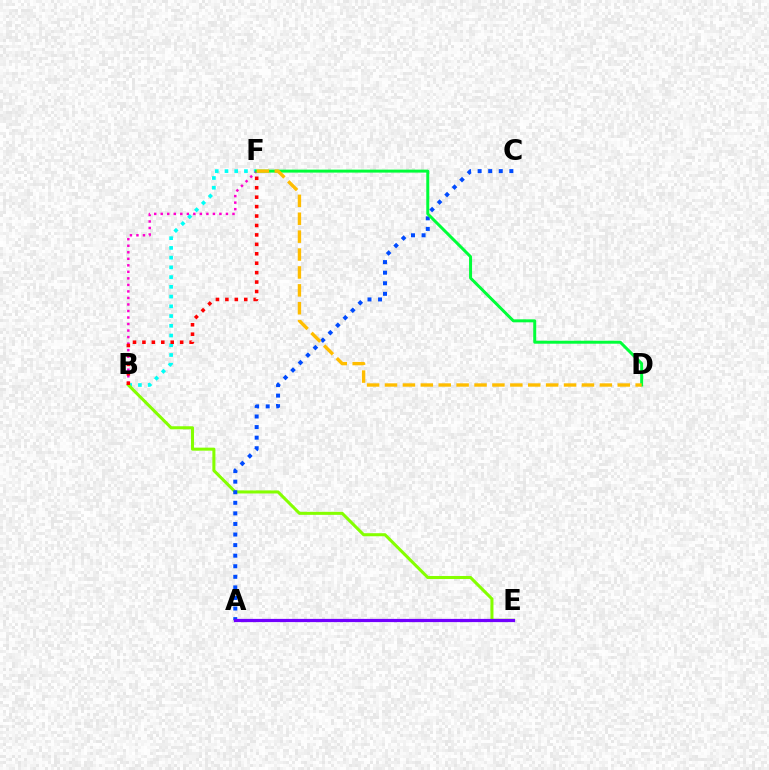{('B', 'F'): [{'color': '#00fff6', 'line_style': 'dotted', 'thickness': 2.65}, {'color': '#ff00cf', 'line_style': 'dotted', 'thickness': 1.77}, {'color': '#ff0000', 'line_style': 'dotted', 'thickness': 2.56}], ('B', 'E'): [{'color': '#84ff00', 'line_style': 'solid', 'thickness': 2.19}], ('A', 'C'): [{'color': '#004bff', 'line_style': 'dotted', 'thickness': 2.87}], ('A', 'E'): [{'color': '#7200ff', 'line_style': 'solid', 'thickness': 2.33}], ('D', 'F'): [{'color': '#00ff39', 'line_style': 'solid', 'thickness': 2.15}, {'color': '#ffbd00', 'line_style': 'dashed', 'thickness': 2.43}]}